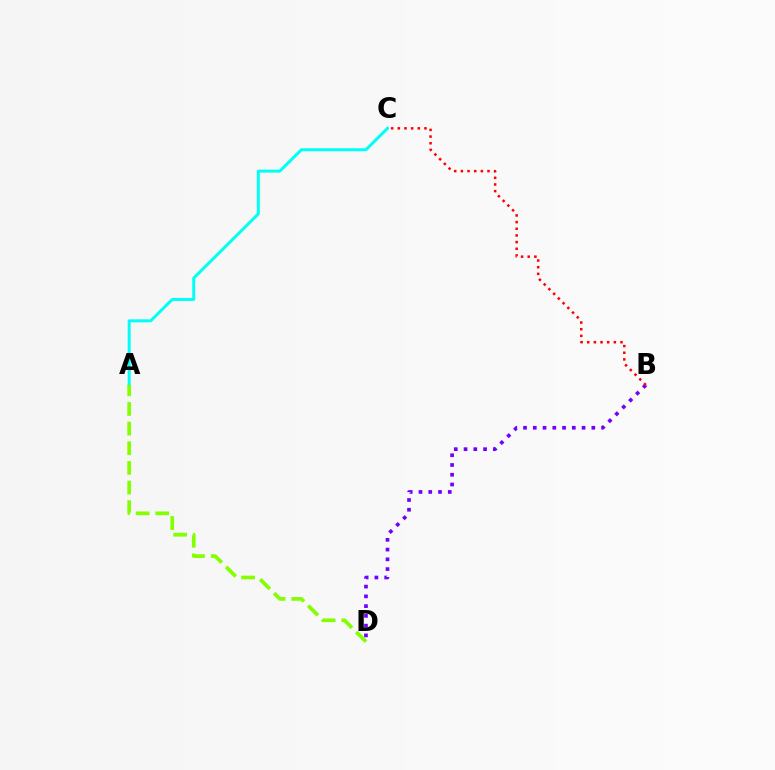{('B', 'D'): [{'color': '#7200ff', 'line_style': 'dotted', 'thickness': 2.65}], ('A', 'C'): [{'color': '#00fff6', 'line_style': 'solid', 'thickness': 2.16}], ('B', 'C'): [{'color': '#ff0000', 'line_style': 'dotted', 'thickness': 1.81}], ('A', 'D'): [{'color': '#84ff00', 'line_style': 'dashed', 'thickness': 2.67}]}